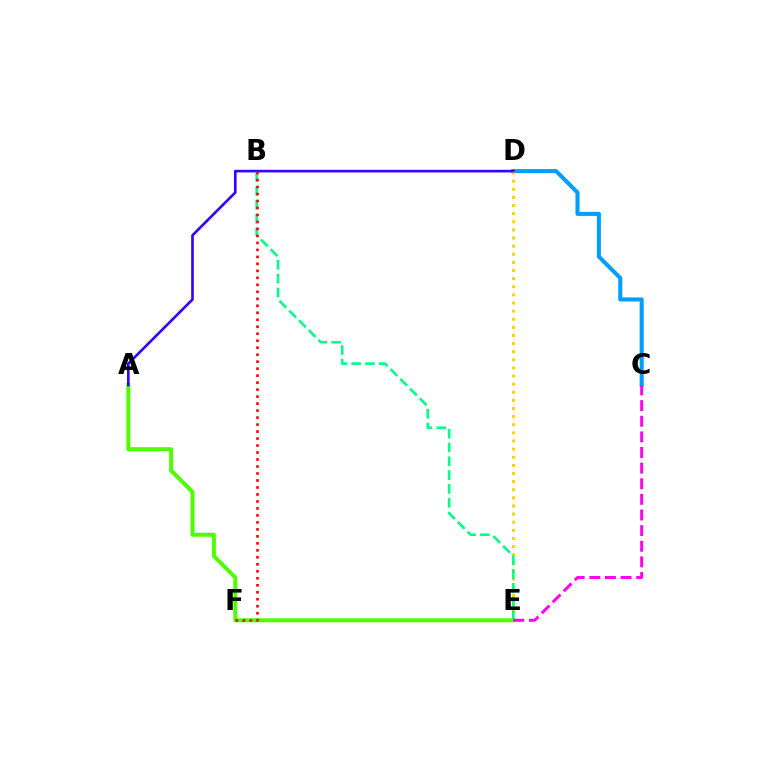{('C', 'D'): [{'color': '#009eff', 'line_style': 'solid', 'thickness': 2.92}], ('A', 'E'): [{'color': '#4fff00', 'line_style': 'solid', 'thickness': 2.86}], ('D', 'E'): [{'color': '#ffd500', 'line_style': 'dotted', 'thickness': 2.21}], ('A', 'D'): [{'color': '#3700ff', 'line_style': 'solid', 'thickness': 1.91}], ('B', 'E'): [{'color': '#00ff86', 'line_style': 'dashed', 'thickness': 1.88}], ('B', 'F'): [{'color': '#ff0000', 'line_style': 'dotted', 'thickness': 1.9}], ('C', 'E'): [{'color': '#ff00ed', 'line_style': 'dashed', 'thickness': 2.12}]}